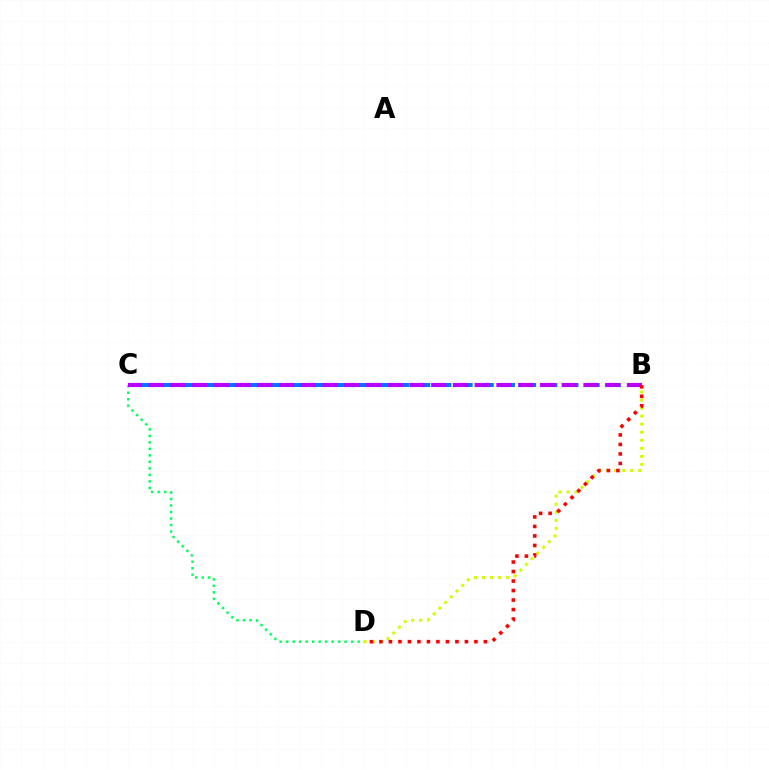{('B', 'D'): [{'color': '#d1ff00', 'line_style': 'dotted', 'thickness': 2.19}, {'color': '#ff0000', 'line_style': 'dotted', 'thickness': 2.58}], ('C', 'D'): [{'color': '#00ff5c', 'line_style': 'dotted', 'thickness': 1.77}], ('B', 'C'): [{'color': '#0074ff', 'line_style': 'dashed', 'thickness': 2.88}, {'color': '#b900ff', 'line_style': 'dashed', 'thickness': 2.95}]}